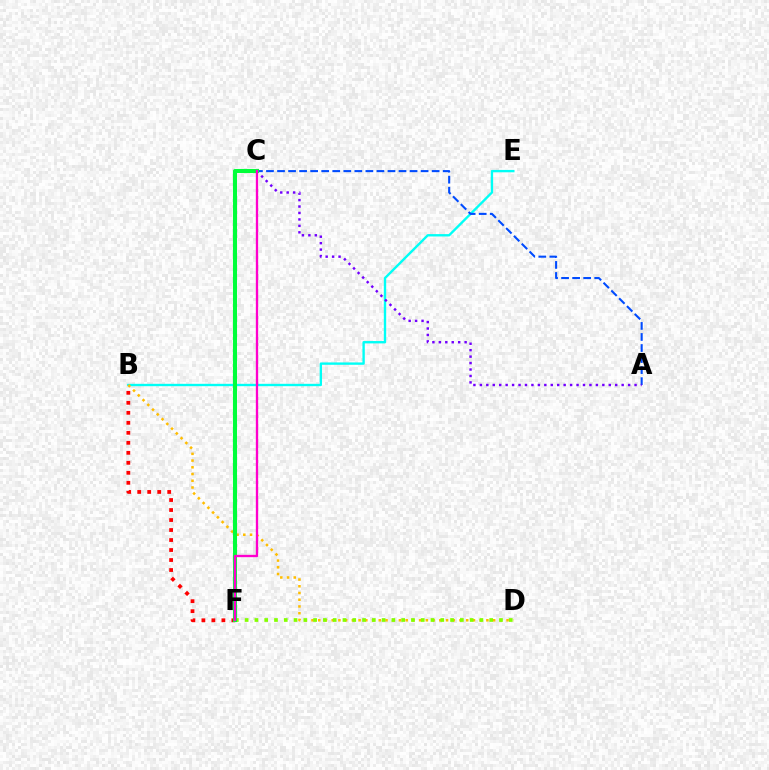{('B', 'E'): [{'color': '#00fff6', 'line_style': 'solid', 'thickness': 1.7}], ('B', 'D'): [{'color': '#ffbd00', 'line_style': 'dotted', 'thickness': 1.83}], ('A', 'C'): [{'color': '#004bff', 'line_style': 'dashed', 'thickness': 1.5}, {'color': '#7200ff', 'line_style': 'dotted', 'thickness': 1.75}], ('D', 'F'): [{'color': '#84ff00', 'line_style': 'dotted', 'thickness': 2.66}], ('B', 'F'): [{'color': '#ff0000', 'line_style': 'dotted', 'thickness': 2.72}], ('C', 'F'): [{'color': '#00ff39', 'line_style': 'solid', 'thickness': 2.94}, {'color': '#ff00cf', 'line_style': 'solid', 'thickness': 1.68}]}